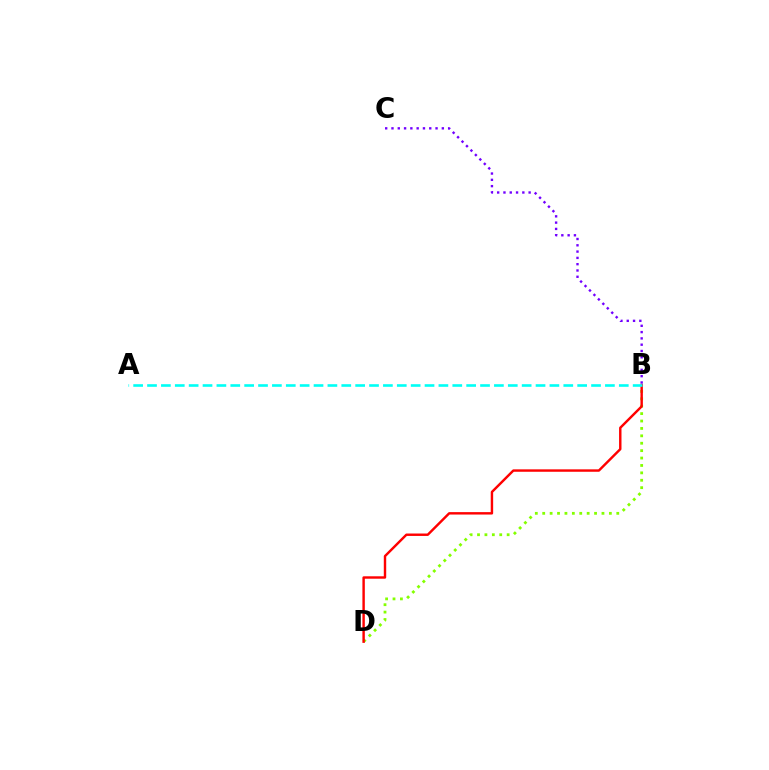{('B', 'D'): [{'color': '#84ff00', 'line_style': 'dotted', 'thickness': 2.01}, {'color': '#ff0000', 'line_style': 'solid', 'thickness': 1.74}], ('A', 'B'): [{'color': '#00fff6', 'line_style': 'dashed', 'thickness': 1.88}], ('B', 'C'): [{'color': '#7200ff', 'line_style': 'dotted', 'thickness': 1.71}]}